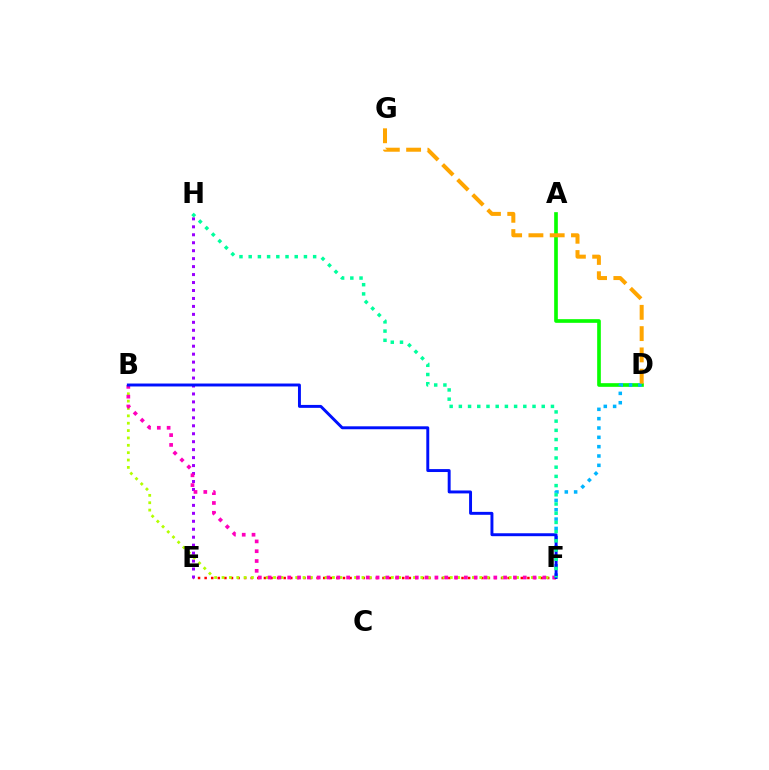{('E', 'F'): [{'color': '#ff0000', 'line_style': 'dotted', 'thickness': 1.79}], ('A', 'D'): [{'color': '#08ff00', 'line_style': 'solid', 'thickness': 2.64}], ('E', 'H'): [{'color': '#9b00ff', 'line_style': 'dotted', 'thickness': 2.16}], ('D', 'F'): [{'color': '#00b5ff', 'line_style': 'dotted', 'thickness': 2.54}], ('B', 'F'): [{'color': '#b3ff00', 'line_style': 'dotted', 'thickness': 2.0}, {'color': '#ff00bd', 'line_style': 'dotted', 'thickness': 2.67}, {'color': '#0010ff', 'line_style': 'solid', 'thickness': 2.11}], ('D', 'G'): [{'color': '#ffa500', 'line_style': 'dashed', 'thickness': 2.89}], ('F', 'H'): [{'color': '#00ff9d', 'line_style': 'dotted', 'thickness': 2.5}]}